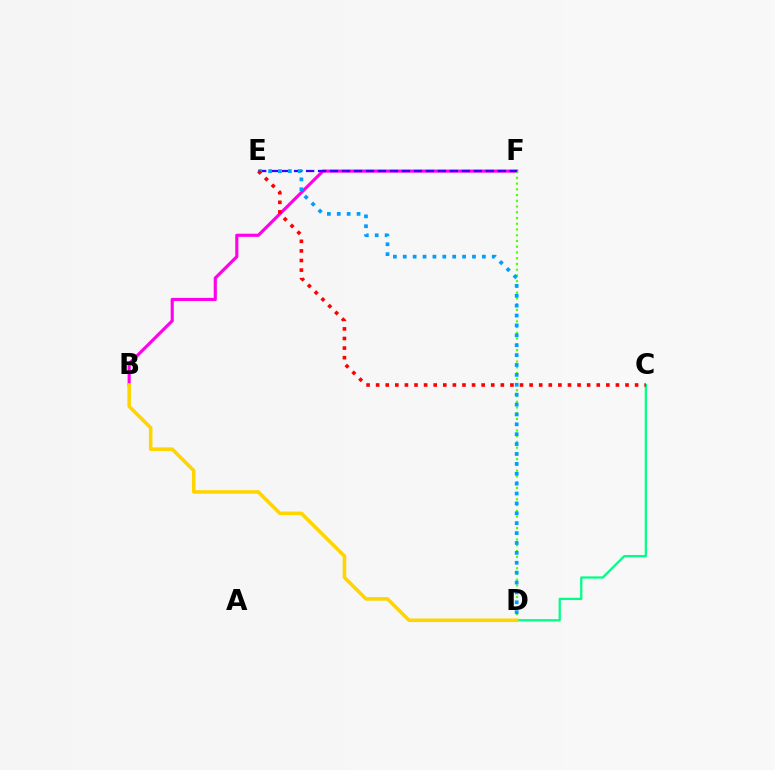{('C', 'D'): [{'color': '#00ff86', 'line_style': 'solid', 'thickness': 1.63}], ('B', 'F'): [{'color': '#ff00ed', 'line_style': 'solid', 'thickness': 2.26}], ('D', 'F'): [{'color': '#4fff00', 'line_style': 'dotted', 'thickness': 1.56}], ('B', 'D'): [{'color': '#ffd500', 'line_style': 'solid', 'thickness': 2.57}], ('E', 'F'): [{'color': '#3700ff', 'line_style': 'dashed', 'thickness': 1.63}], ('D', 'E'): [{'color': '#009eff', 'line_style': 'dotted', 'thickness': 2.69}], ('C', 'E'): [{'color': '#ff0000', 'line_style': 'dotted', 'thickness': 2.61}]}